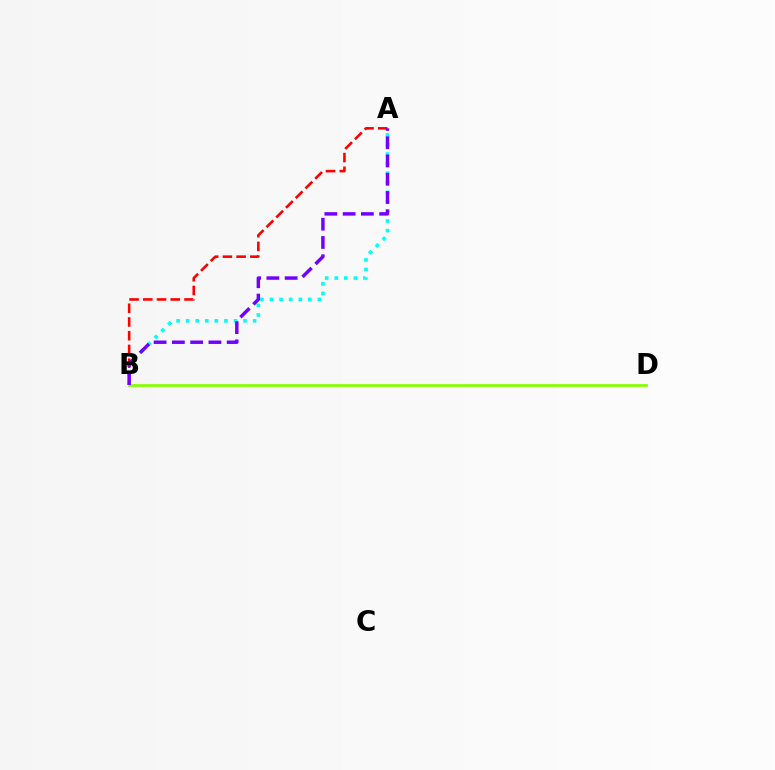{('A', 'B'): [{'color': '#00fff6', 'line_style': 'dotted', 'thickness': 2.6}, {'color': '#ff0000', 'line_style': 'dashed', 'thickness': 1.86}, {'color': '#7200ff', 'line_style': 'dashed', 'thickness': 2.48}], ('B', 'D'): [{'color': '#84ff00', 'line_style': 'solid', 'thickness': 1.98}]}